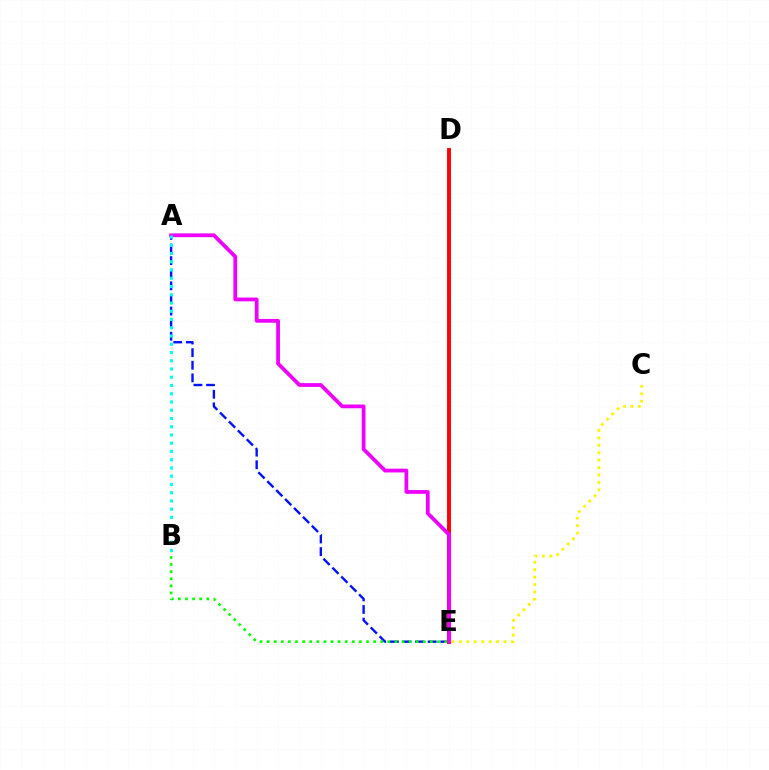{('A', 'E'): [{'color': '#0010ff', 'line_style': 'dashed', 'thickness': 1.71}, {'color': '#ee00ff', 'line_style': 'solid', 'thickness': 2.71}], ('B', 'E'): [{'color': '#08ff00', 'line_style': 'dotted', 'thickness': 1.93}], ('D', 'E'): [{'color': '#ff0000', 'line_style': 'solid', 'thickness': 2.8}], ('C', 'E'): [{'color': '#fcf500', 'line_style': 'dotted', 'thickness': 2.02}], ('A', 'B'): [{'color': '#00fff6', 'line_style': 'dotted', 'thickness': 2.24}]}